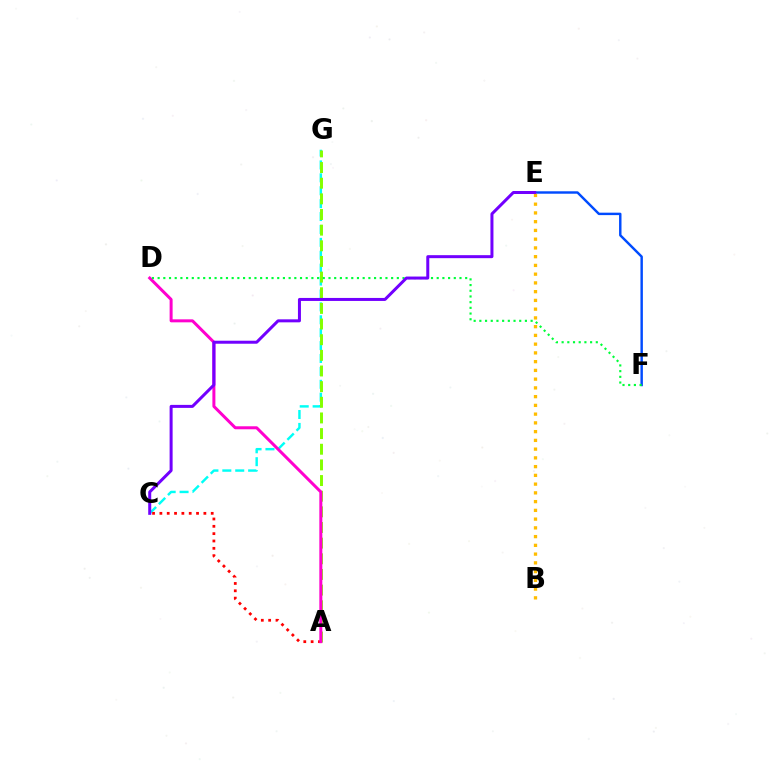{('C', 'G'): [{'color': '#00fff6', 'line_style': 'dashed', 'thickness': 1.75}], ('A', 'G'): [{'color': '#84ff00', 'line_style': 'dashed', 'thickness': 2.13}], ('E', 'F'): [{'color': '#004bff', 'line_style': 'solid', 'thickness': 1.75}], ('B', 'E'): [{'color': '#ffbd00', 'line_style': 'dotted', 'thickness': 2.38}], ('A', 'C'): [{'color': '#ff0000', 'line_style': 'dotted', 'thickness': 1.99}], ('A', 'D'): [{'color': '#ff00cf', 'line_style': 'solid', 'thickness': 2.16}], ('D', 'F'): [{'color': '#00ff39', 'line_style': 'dotted', 'thickness': 1.55}], ('C', 'E'): [{'color': '#7200ff', 'line_style': 'solid', 'thickness': 2.16}]}